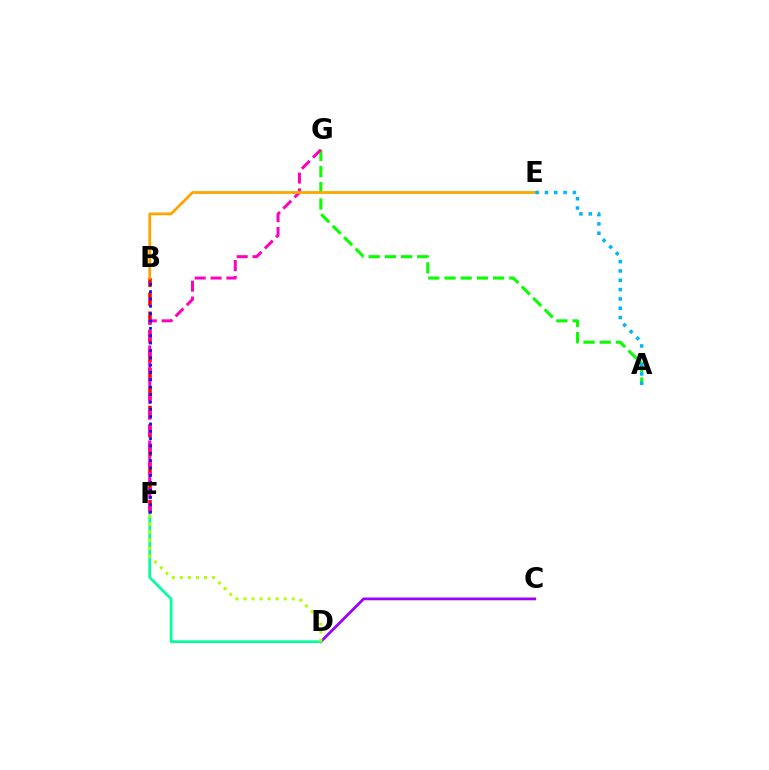{('C', 'D'): [{'color': '#9b00ff', 'line_style': 'solid', 'thickness': 2.0}], ('B', 'F'): [{'color': '#ff0000', 'line_style': 'dashed', 'thickness': 2.56}, {'color': '#0010ff', 'line_style': 'dotted', 'thickness': 2.0}], ('A', 'G'): [{'color': '#08ff00', 'line_style': 'dashed', 'thickness': 2.2}], ('D', 'F'): [{'color': '#00ff9d', 'line_style': 'solid', 'thickness': 1.94}, {'color': '#b3ff00', 'line_style': 'dotted', 'thickness': 2.19}], ('F', 'G'): [{'color': '#ff00bd', 'line_style': 'dashed', 'thickness': 2.15}], ('B', 'E'): [{'color': '#ffa500', 'line_style': 'solid', 'thickness': 2.02}], ('A', 'E'): [{'color': '#00b5ff', 'line_style': 'dotted', 'thickness': 2.53}]}